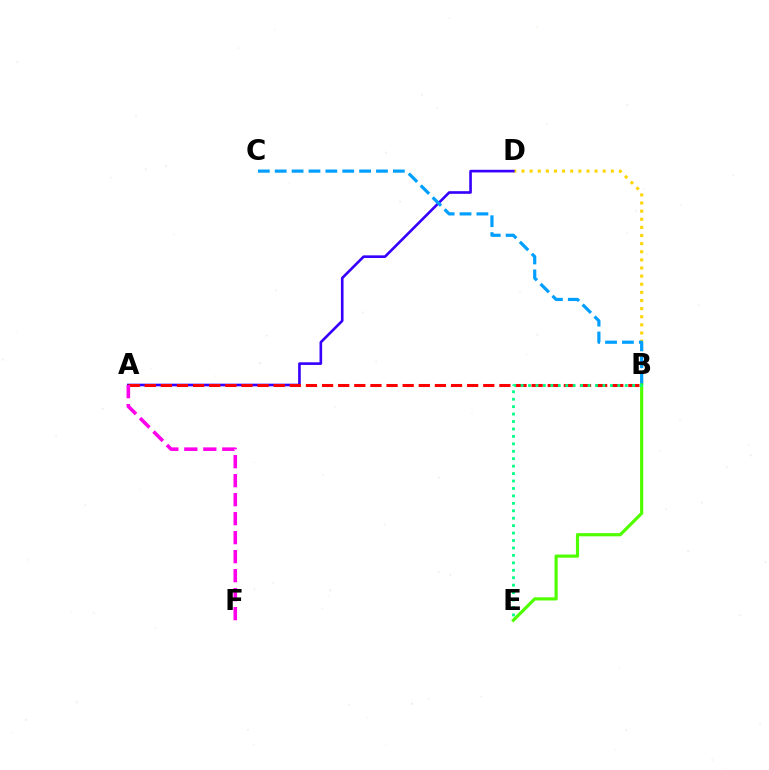{('B', 'D'): [{'color': '#ffd500', 'line_style': 'dotted', 'thickness': 2.21}], ('A', 'D'): [{'color': '#3700ff', 'line_style': 'solid', 'thickness': 1.9}], ('B', 'C'): [{'color': '#009eff', 'line_style': 'dashed', 'thickness': 2.29}], ('A', 'B'): [{'color': '#ff0000', 'line_style': 'dashed', 'thickness': 2.19}], ('B', 'E'): [{'color': '#4fff00', 'line_style': 'solid', 'thickness': 2.28}, {'color': '#00ff86', 'line_style': 'dotted', 'thickness': 2.02}], ('A', 'F'): [{'color': '#ff00ed', 'line_style': 'dashed', 'thickness': 2.58}]}